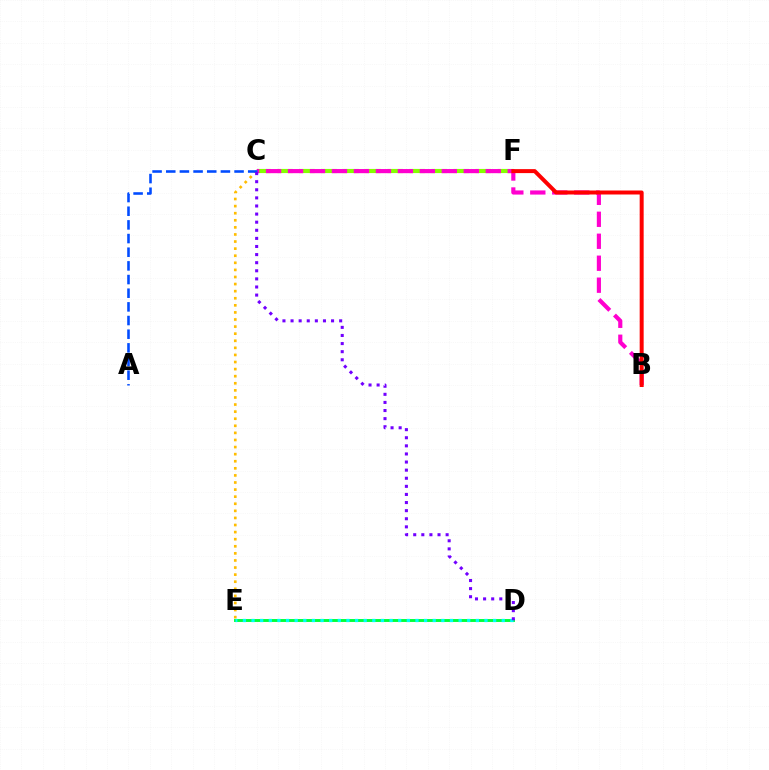{('C', 'F'): [{'color': '#84ff00', 'line_style': 'dashed', 'thickness': 2.99}], ('D', 'E'): [{'color': '#00ff39', 'line_style': 'solid', 'thickness': 2.09}, {'color': '#00fff6', 'line_style': 'dotted', 'thickness': 2.34}], ('C', 'E'): [{'color': '#ffbd00', 'line_style': 'dotted', 'thickness': 1.93}], ('B', 'C'): [{'color': '#ff00cf', 'line_style': 'dashed', 'thickness': 2.98}], ('A', 'C'): [{'color': '#004bff', 'line_style': 'dashed', 'thickness': 1.86}], ('B', 'F'): [{'color': '#ff0000', 'line_style': 'solid', 'thickness': 2.87}], ('C', 'D'): [{'color': '#7200ff', 'line_style': 'dotted', 'thickness': 2.2}]}